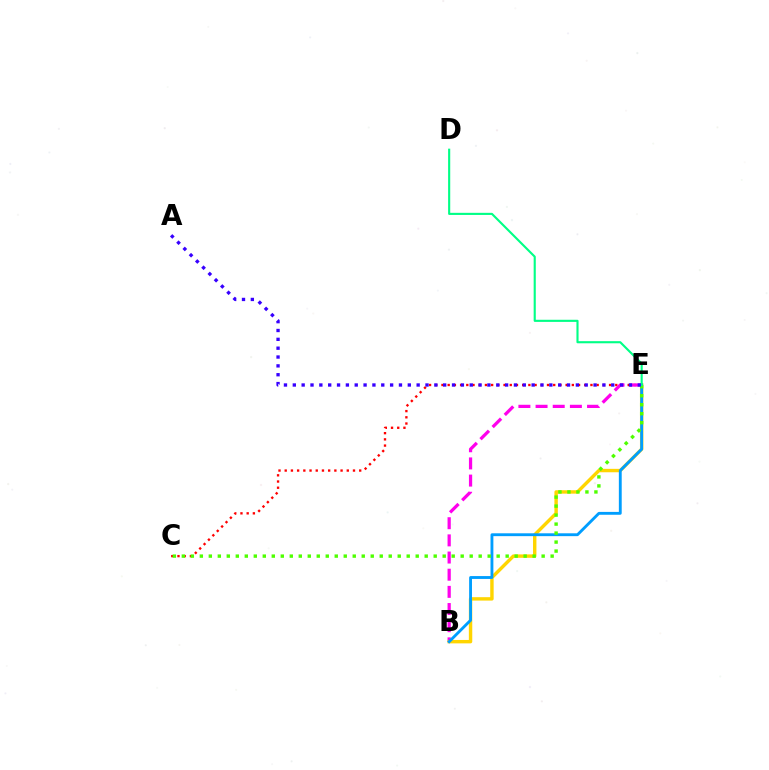{('C', 'E'): [{'color': '#ff0000', 'line_style': 'dotted', 'thickness': 1.69}, {'color': '#4fff00', 'line_style': 'dotted', 'thickness': 2.44}], ('B', 'E'): [{'color': '#ff00ed', 'line_style': 'dashed', 'thickness': 2.33}, {'color': '#ffd500', 'line_style': 'solid', 'thickness': 2.45}, {'color': '#009eff', 'line_style': 'solid', 'thickness': 2.06}], ('D', 'E'): [{'color': '#00ff86', 'line_style': 'solid', 'thickness': 1.53}], ('A', 'E'): [{'color': '#3700ff', 'line_style': 'dotted', 'thickness': 2.4}]}